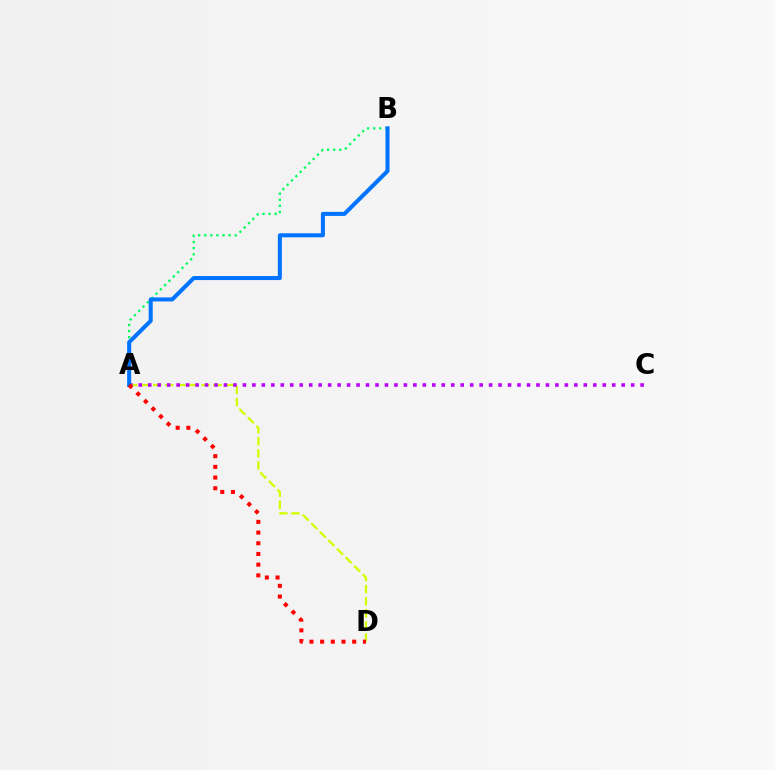{('A', 'B'): [{'color': '#00ff5c', 'line_style': 'dotted', 'thickness': 1.66}, {'color': '#0074ff', 'line_style': 'solid', 'thickness': 2.91}], ('A', 'D'): [{'color': '#d1ff00', 'line_style': 'dashed', 'thickness': 1.64}, {'color': '#ff0000', 'line_style': 'dotted', 'thickness': 2.9}], ('A', 'C'): [{'color': '#b900ff', 'line_style': 'dotted', 'thickness': 2.57}]}